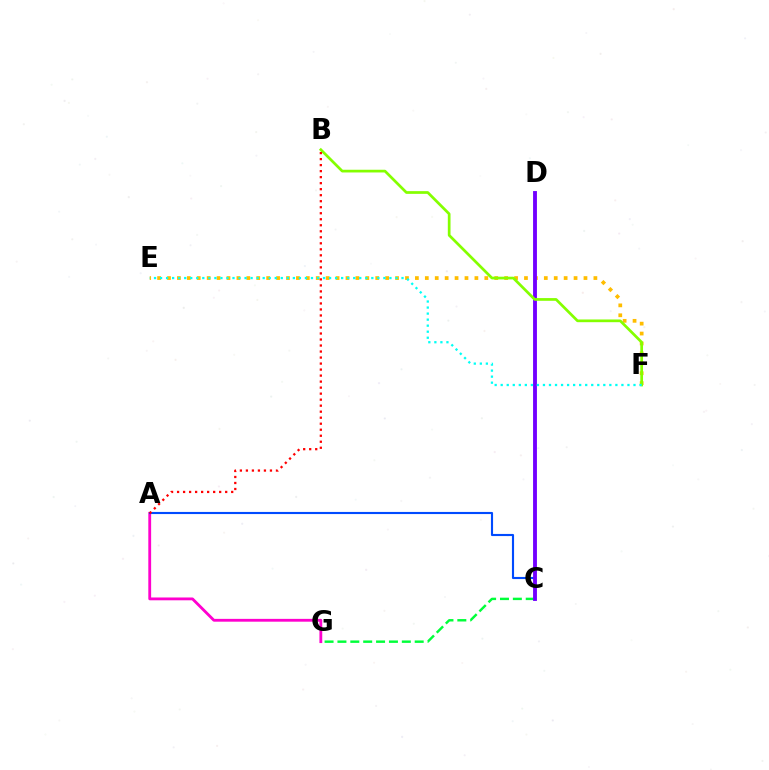{('E', 'F'): [{'color': '#ffbd00', 'line_style': 'dotted', 'thickness': 2.69}, {'color': '#00fff6', 'line_style': 'dotted', 'thickness': 1.64}], ('C', 'G'): [{'color': '#00ff39', 'line_style': 'dashed', 'thickness': 1.75}], ('A', 'G'): [{'color': '#ff00cf', 'line_style': 'solid', 'thickness': 2.03}], ('A', 'C'): [{'color': '#004bff', 'line_style': 'solid', 'thickness': 1.53}], ('C', 'D'): [{'color': '#7200ff', 'line_style': 'solid', 'thickness': 2.78}], ('B', 'F'): [{'color': '#84ff00', 'line_style': 'solid', 'thickness': 1.96}], ('A', 'B'): [{'color': '#ff0000', 'line_style': 'dotted', 'thickness': 1.63}]}